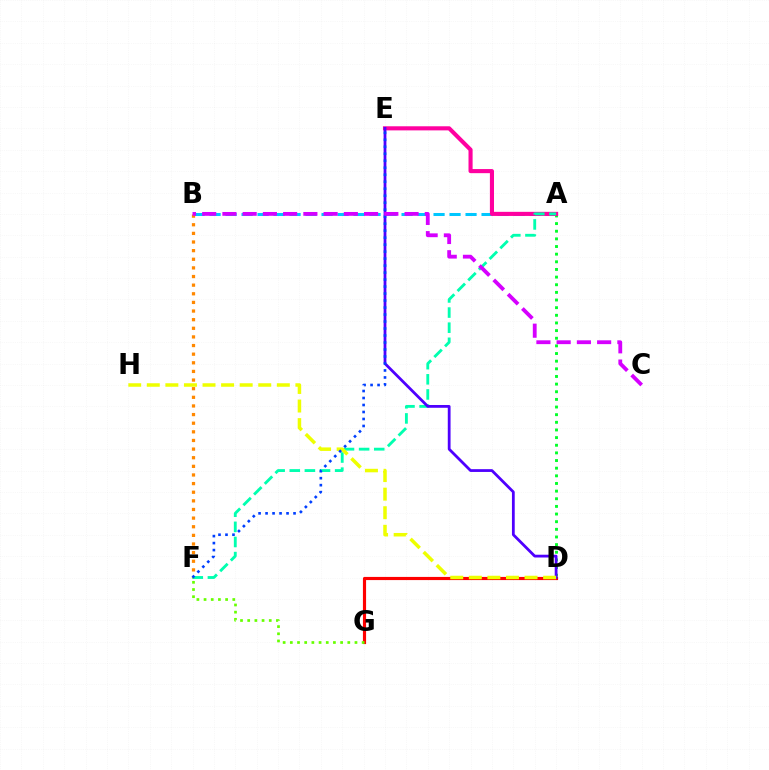{('A', 'D'): [{'color': '#00ff27', 'line_style': 'dotted', 'thickness': 2.08}], ('D', 'G'): [{'color': '#ff0000', 'line_style': 'solid', 'thickness': 2.27}], ('A', 'B'): [{'color': '#00c7ff', 'line_style': 'dashed', 'thickness': 2.17}], ('B', 'F'): [{'color': '#ff8800', 'line_style': 'dotted', 'thickness': 2.34}], ('F', 'G'): [{'color': '#66ff00', 'line_style': 'dotted', 'thickness': 1.95}], ('A', 'E'): [{'color': '#ff00a0', 'line_style': 'solid', 'thickness': 2.95}], ('A', 'F'): [{'color': '#00ffaf', 'line_style': 'dashed', 'thickness': 2.05}], ('D', 'E'): [{'color': '#4f00ff', 'line_style': 'solid', 'thickness': 2.0}], ('D', 'H'): [{'color': '#eeff00', 'line_style': 'dashed', 'thickness': 2.52}], ('E', 'F'): [{'color': '#003fff', 'line_style': 'dotted', 'thickness': 1.9}], ('B', 'C'): [{'color': '#d600ff', 'line_style': 'dashed', 'thickness': 2.75}]}